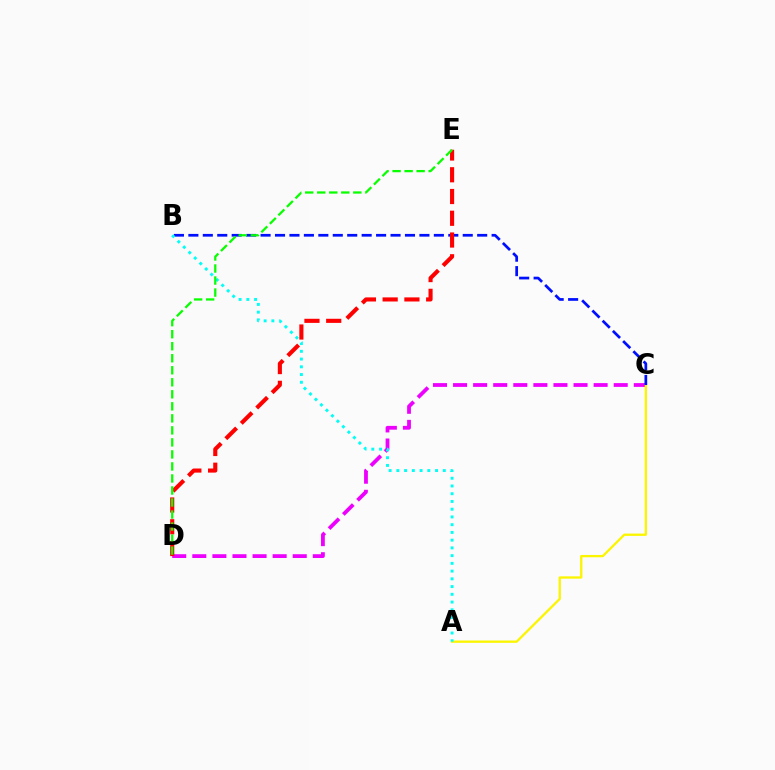{('C', 'D'): [{'color': '#ee00ff', 'line_style': 'dashed', 'thickness': 2.73}], ('A', 'C'): [{'color': '#fcf500', 'line_style': 'solid', 'thickness': 1.66}], ('B', 'C'): [{'color': '#0010ff', 'line_style': 'dashed', 'thickness': 1.96}], ('D', 'E'): [{'color': '#ff0000', 'line_style': 'dashed', 'thickness': 2.96}, {'color': '#08ff00', 'line_style': 'dashed', 'thickness': 1.63}], ('A', 'B'): [{'color': '#00fff6', 'line_style': 'dotted', 'thickness': 2.1}]}